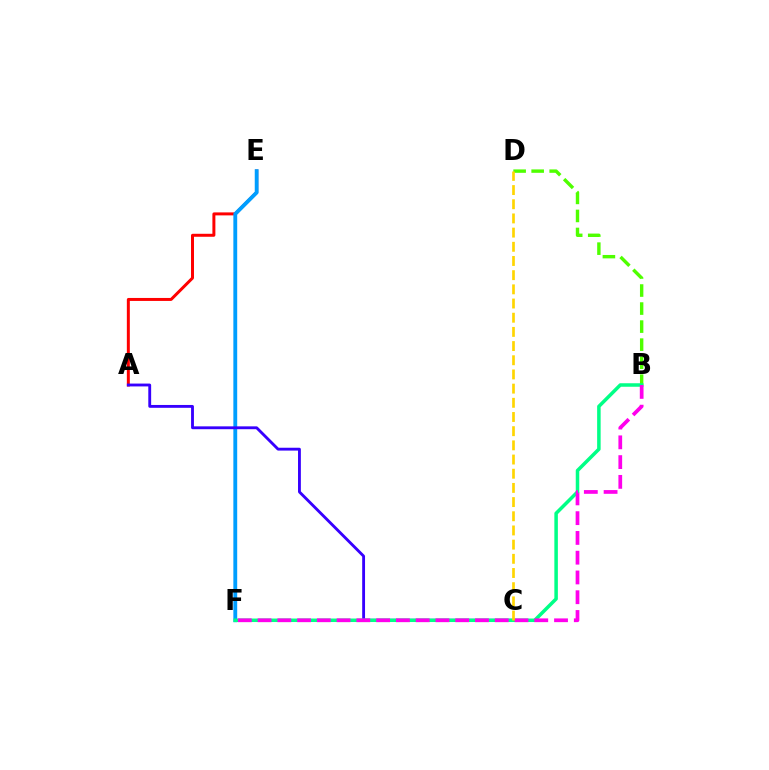{('B', 'D'): [{'color': '#4fff00', 'line_style': 'dashed', 'thickness': 2.45}], ('A', 'E'): [{'color': '#ff0000', 'line_style': 'solid', 'thickness': 2.15}], ('E', 'F'): [{'color': '#009eff', 'line_style': 'solid', 'thickness': 2.76}], ('A', 'C'): [{'color': '#3700ff', 'line_style': 'solid', 'thickness': 2.05}], ('B', 'F'): [{'color': '#00ff86', 'line_style': 'solid', 'thickness': 2.53}, {'color': '#ff00ed', 'line_style': 'dashed', 'thickness': 2.69}], ('C', 'D'): [{'color': '#ffd500', 'line_style': 'dashed', 'thickness': 1.93}]}